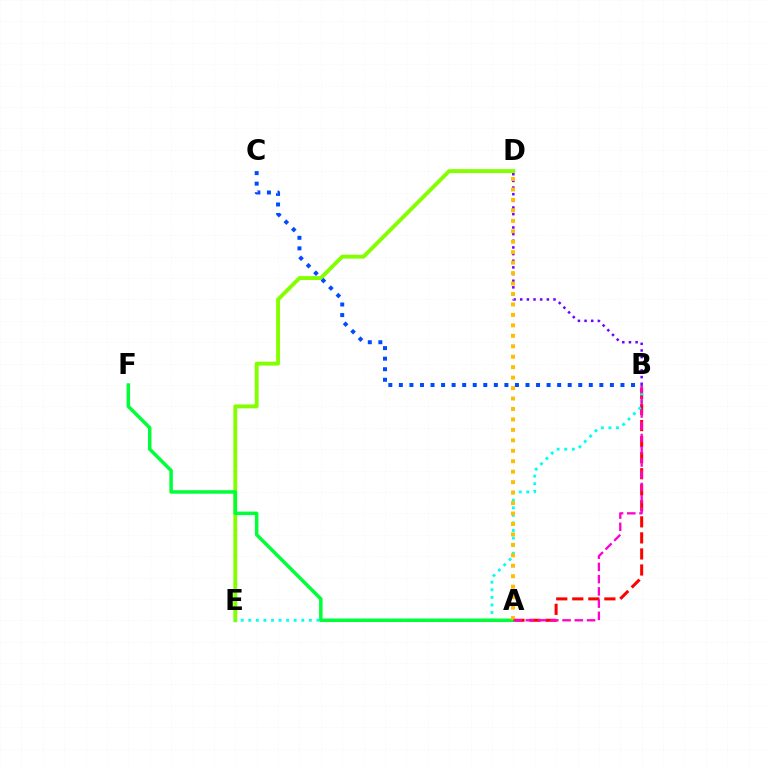{('B', 'D'): [{'color': '#7200ff', 'line_style': 'dotted', 'thickness': 1.81}], ('A', 'B'): [{'color': '#ff0000', 'line_style': 'dashed', 'thickness': 2.18}, {'color': '#ff00cf', 'line_style': 'dashed', 'thickness': 1.66}], ('D', 'E'): [{'color': '#84ff00', 'line_style': 'solid', 'thickness': 2.81}], ('B', 'E'): [{'color': '#00fff6', 'line_style': 'dotted', 'thickness': 2.06}], ('A', 'F'): [{'color': '#00ff39', 'line_style': 'solid', 'thickness': 2.52}], ('A', 'D'): [{'color': '#ffbd00', 'line_style': 'dotted', 'thickness': 2.84}], ('B', 'C'): [{'color': '#004bff', 'line_style': 'dotted', 'thickness': 2.87}]}